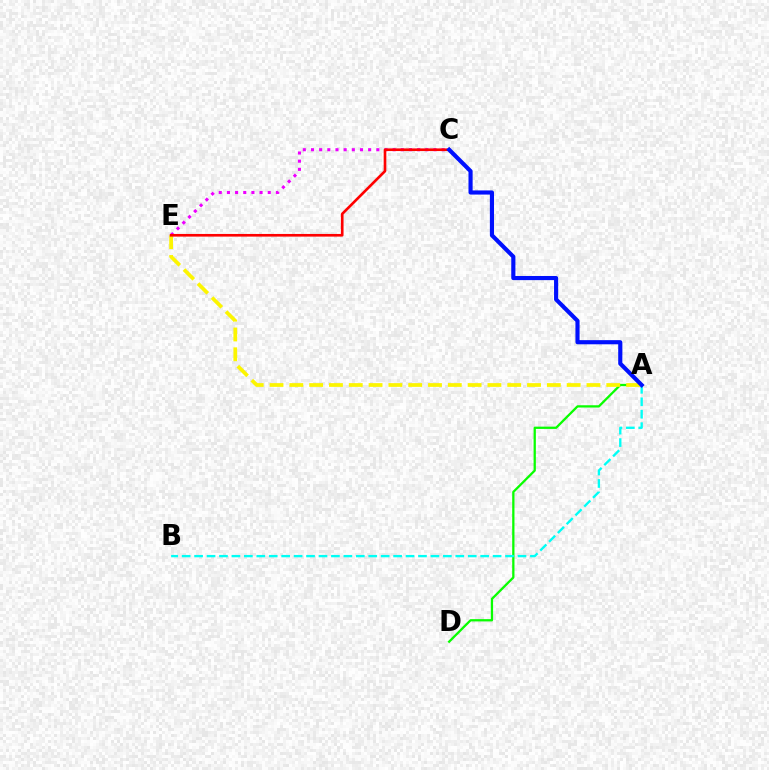{('A', 'D'): [{'color': '#08ff00', 'line_style': 'solid', 'thickness': 1.64}], ('C', 'E'): [{'color': '#ee00ff', 'line_style': 'dotted', 'thickness': 2.22}, {'color': '#ff0000', 'line_style': 'solid', 'thickness': 1.91}], ('A', 'E'): [{'color': '#fcf500', 'line_style': 'dashed', 'thickness': 2.69}], ('A', 'B'): [{'color': '#00fff6', 'line_style': 'dashed', 'thickness': 1.69}], ('A', 'C'): [{'color': '#0010ff', 'line_style': 'solid', 'thickness': 2.98}]}